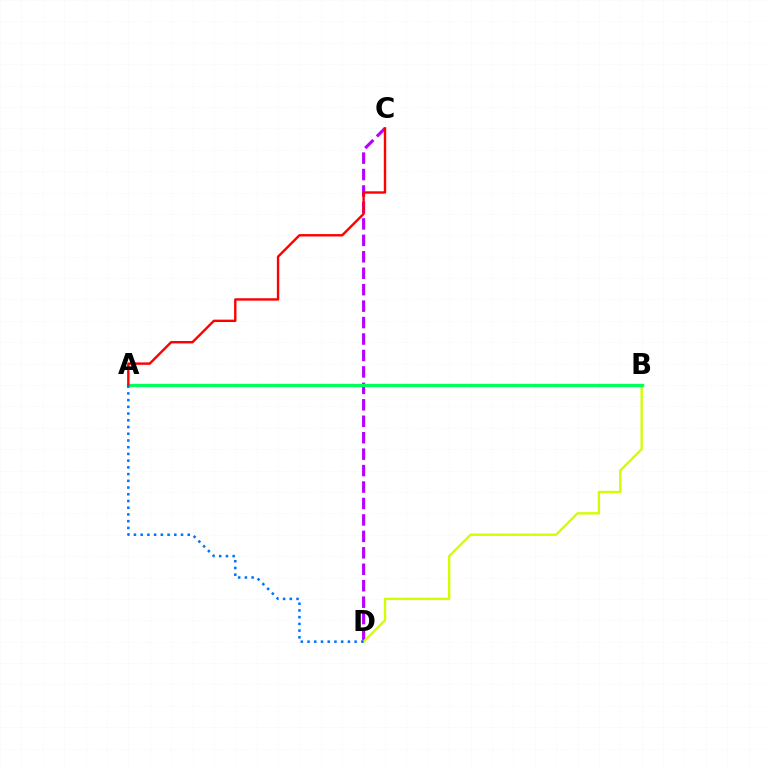{('C', 'D'): [{'color': '#b900ff', 'line_style': 'dashed', 'thickness': 2.23}], ('B', 'D'): [{'color': '#d1ff00', 'line_style': 'solid', 'thickness': 1.7}], ('A', 'B'): [{'color': '#00ff5c', 'line_style': 'solid', 'thickness': 2.4}], ('A', 'C'): [{'color': '#ff0000', 'line_style': 'solid', 'thickness': 1.73}], ('A', 'D'): [{'color': '#0074ff', 'line_style': 'dotted', 'thickness': 1.83}]}